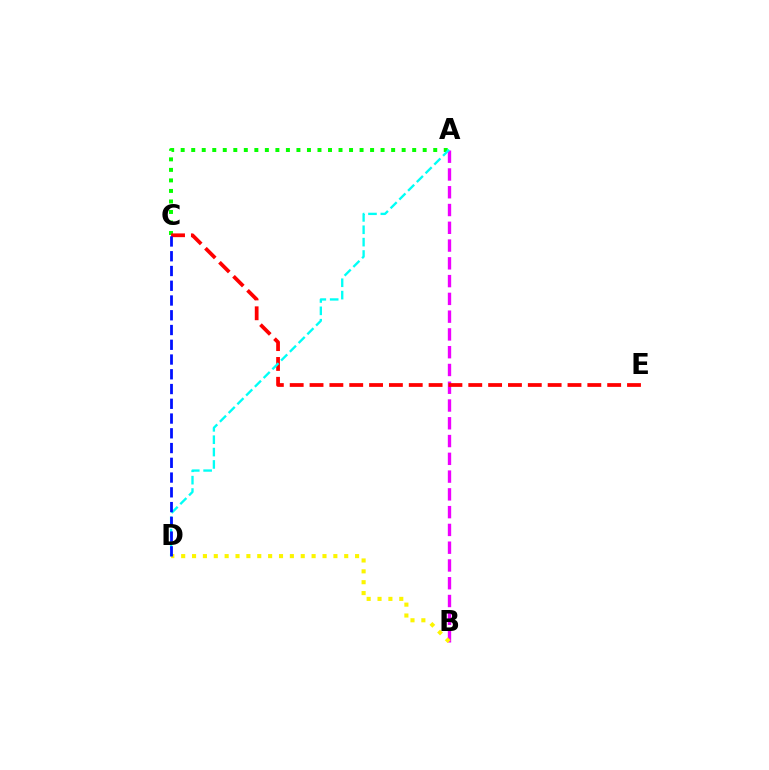{('A', 'B'): [{'color': '#ee00ff', 'line_style': 'dashed', 'thickness': 2.41}], ('A', 'C'): [{'color': '#08ff00', 'line_style': 'dotted', 'thickness': 2.86}], ('B', 'D'): [{'color': '#fcf500', 'line_style': 'dotted', 'thickness': 2.95}], ('C', 'E'): [{'color': '#ff0000', 'line_style': 'dashed', 'thickness': 2.7}], ('A', 'D'): [{'color': '#00fff6', 'line_style': 'dashed', 'thickness': 1.68}], ('C', 'D'): [{'color': '#0010ff', 'line_style': 'dashed', 'thickness': 2.0}]}